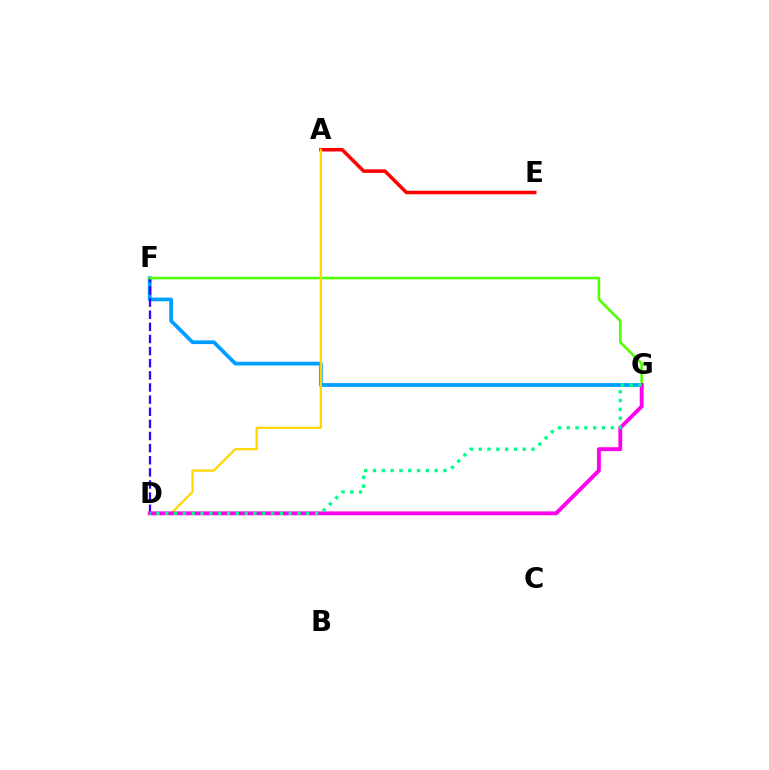{('A', 'E'): [{'color': '#ff0000', 'line_style': 'solid', 'thickness': 2.53}], ('F', 'G'): [{'color': '#009eff', 'line_style': 'solid', 'thickness': 2.7}, {'color': '#4fff00', 'line_style': 'solid', 'thickness': 1.85}], ('D', 'F'): [{'color': '#3700ff', 'line_style': 'dashed', 'thickness': 1.65}], ('A', 'D'): [{'color': '#ffd500', 'line_style': 'solid', 'thickness': 1.59}], ('D', 'G'): [{'color': '#ff00ed', 'line_style': 'solid', 'thickness': 2.78}, {'color': '#00ff86', 'line_style': 'dotted', 'thickness': 2.39}]}